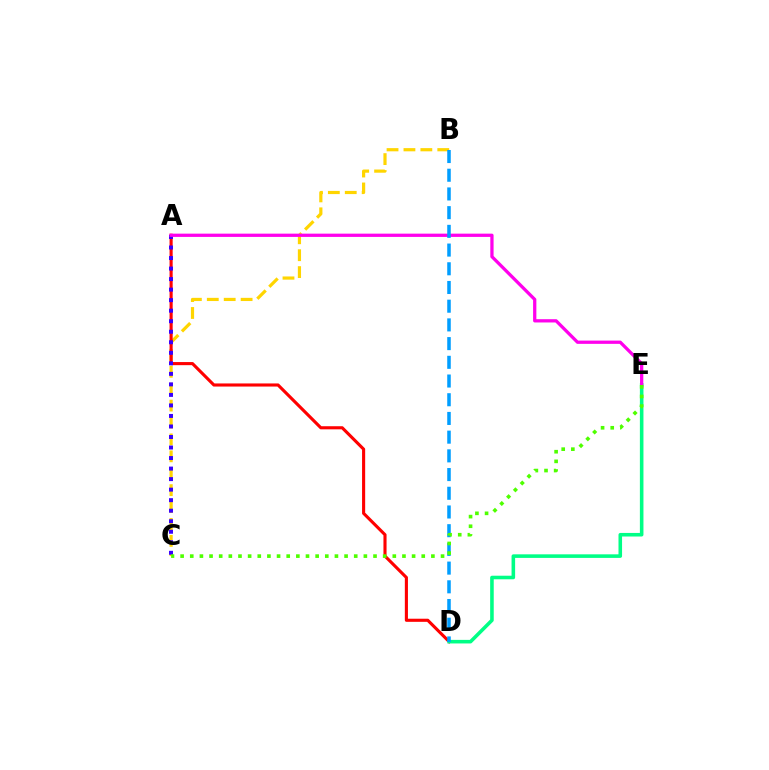{('B', 'C'): [{'color': '#ffd500', 'line_style': 'dashed', 'thickness': 2.3}], ('A', 'D'): [{'color': '#ff0000', 'line_style': 'solid', 'thickness': 2.24}], ('D', 'E'): [{'color': '#00ff86', 'line_style': 'solid', 'thickness': 2.57}], ('A', 'C'): [{'color': '#3700ff', 'line_style': 'dotted', 'thickness': 2.86}], ('A', 'E'): [{'color': '#ff00ed', 'line_style': 'solid', 'thickness': 2.35}], ('B', 'D'): [{'color': '#009eff', 'line_style': 'dashed', 'thickness': 2.54}], ('C', 'E'): [{'color': '#4fff00', 'line_style': 'dotted', 'thickness': 2.62}]}